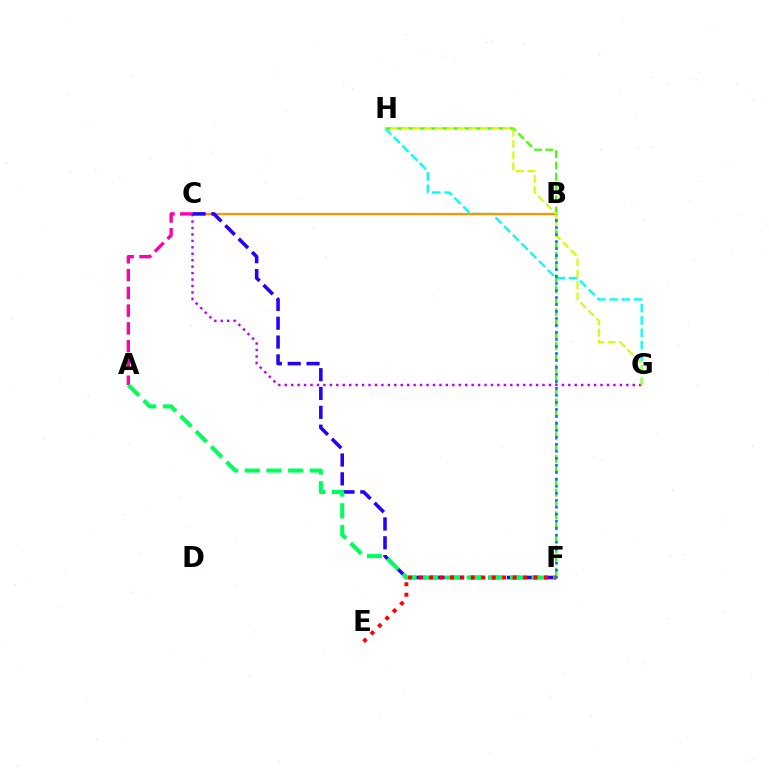{('A', 'C'): [{'color': '#ff00ac', 'line_style': 'dashed', 'thickness': 2.41}], ('G', 'H'): [{'color': '#00fff6', 'line_style': 'dashed', 'thickness': 1.67}, {'color': '#d1ff00', 'line_style': 'dashed', 'thickness': 1.53}], ('F', 'H'): [{'color': '#3dff00', 'line_style': 'dashed', 'thickness': 1.53}], ('B', 'C'): [{'color': '#ff9400', 'line_style': 'solid', 'thickness': 1.63}], ('C', 'G'): [{'color': '#b900ff', 'line_style': 'dotted', 'thickness': 1.75}], ('C', 'F'): [{'color': '#2500ff', 'line_style': 'dashed', 'thickness': 2.56}], ('A', 'F'): [{'color': '#00ff5c', 'line_style': 'dashed', 'thickness': 2.95}], ('E', 'F'): [{'color': '#ff0000', 'line_style': 'dotted', 'thickness': 2.84}], ('B', 'F'): [{'color': '#0074ff', 'line_style': 'dotted', 'thickness': 1.9}]}